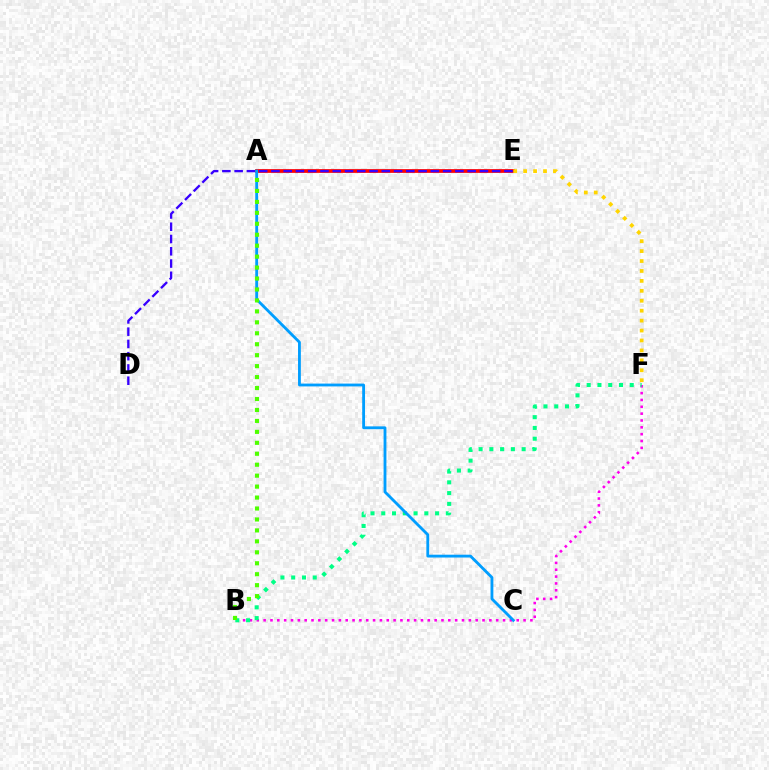{('B', 'F'): [{'color': '#ff00ed', 'line_style': 'dotted', 'thickness': 1.86}, {'color': '#00ff86', 'line_style': 'dotted', 'thickness': 2.93}], ('A', 'E'): [{'color': '#ff0000', 'line_style': 'solid', 'thickness': 2.69}], ('D', 'E'): [{'color': '#3700ff', 'line_style': 'dashed', 'thickness': 1.67}], ('A', 'C'): [{'color': '#009eff', 'line_style': 'solid', 'thickness': 2.04}], ('A', 'B'): [{'color': '#4fff00', 'line_style': 'dotted', 'thickness': 2.98}], ('E', 'F'): [{'color': '#ffd500', 'line_style': 'dotted', 'thickness': 2.7}]}